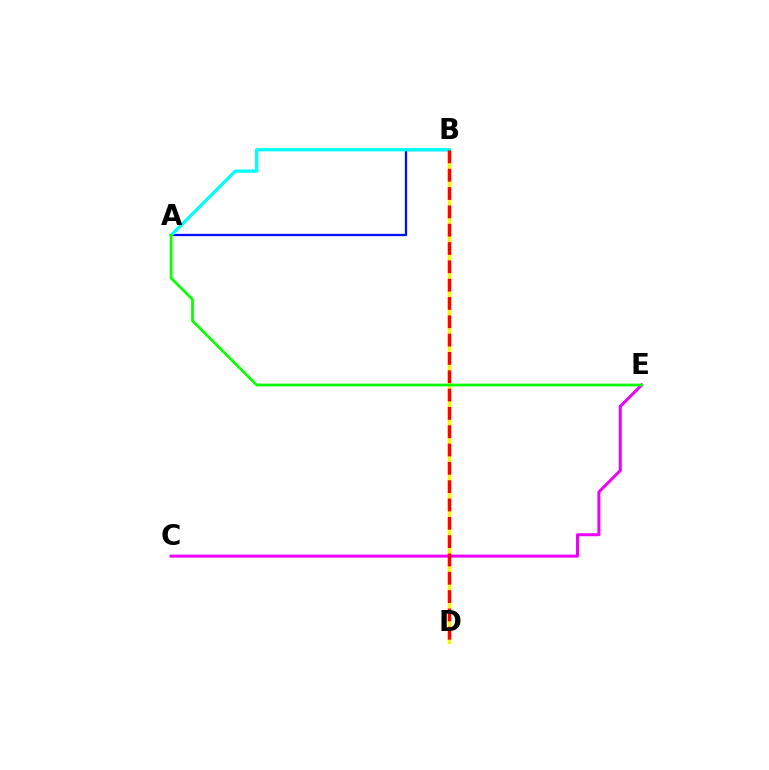{('A', 'B'): [{'color': '#0010ff', 'line_style': 'solid', 'thickness': 1.65}, {'color': '#00fff6', 'line_style': 'solid', 'thickness': 2.33}], ('B', 'D'): [{'color': '#fcf500', 'line_style': 'solid', 'thickness': 2.46}, {'color': '#ff0000', 'line_style': 'dashed', 'thickness': 2.49}], ('C', 'E'): [{'color': '#ee00ff', 'line_style': 'solid', 'thickness': 2.16}], ('A', 'E'): [{'color': '#08ff00', 'line_style': 'solid', 'thickness': 1.96}]}